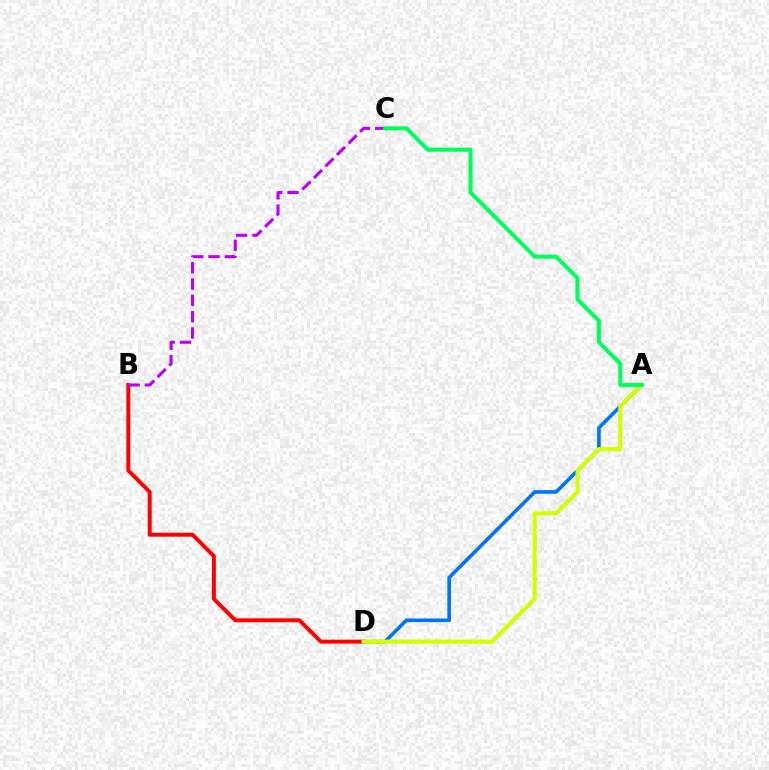{('B', 'D'): [{'color': '#ff0000', 'line_style': 'solid', 'thickness': 2.84}], ('A', 'D'): [{'color': '#0074ff', 'line_style': 'solid', 'thickness': 2.6}, {'color': '#d1ff00', 'line_style': 'solid', 'thickness': 2.96}], ('B', 'C'): [{'color': '#b900ff', 'line_style': 'dashed', 'thickness': 2.22}], ('A', 'C'): [{'color': '#00ff5c', 'line_style': 'solid', 'thickness': 2.92}]}